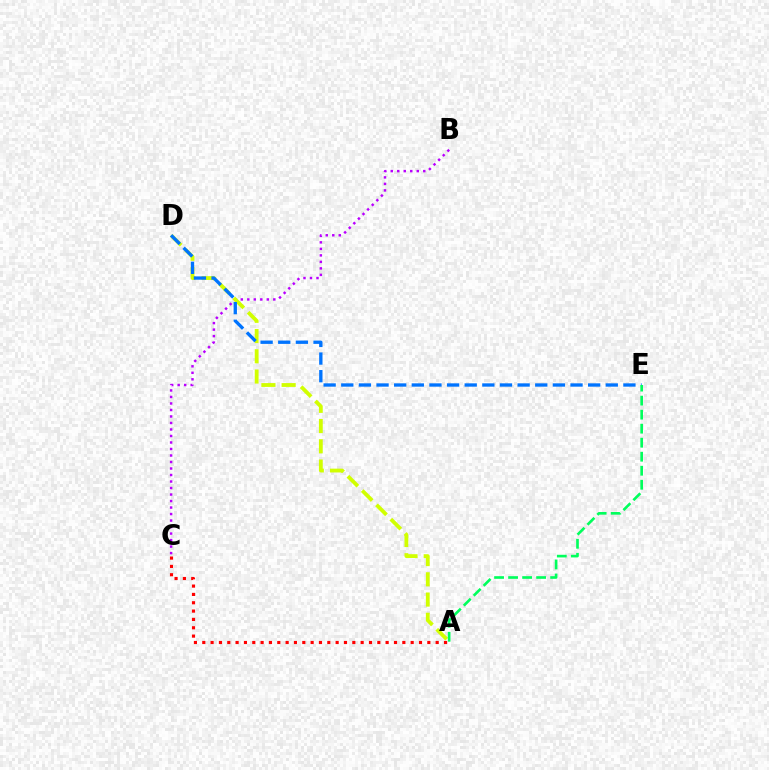{('B', 'C'): [{'color': '#b900ff', 'line_style': 'dotted', 'thickness': 1.77}], ('A', 'D'): [{'color': '#d1ff00', 'line_style': 'dashed', 'thickness': 2.75}], ('D', 'E'): [{'color': '#0074ff', 'line_style': 'dashed', 'thickness': 2.4}], ('A', 'C'): [{'color': '#ff0000', 'line_style': 'dotted', 'thickness': 2.26}], ('A', 'E'): [{'color': '#00ff5c', 'line_style': 'dashed', 'thickness': 1.9}]}